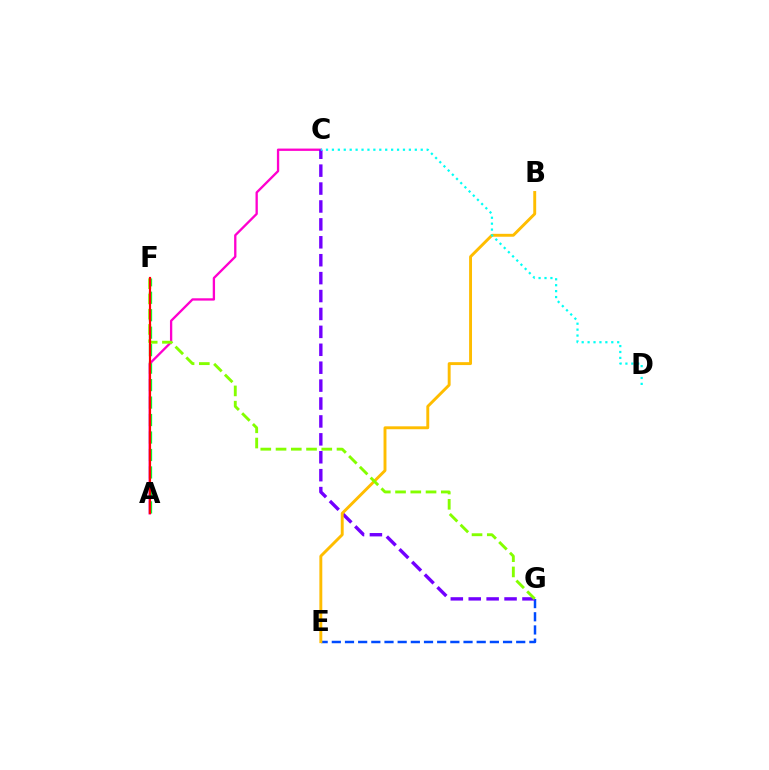{('A', 'F'): [{'color': '#00ff39', 'line_style': 'dashed', 'thickness': 2.37}, {'color': '#ff0000', 'line_style': 'solid', 'thickness': 1.58}], ('A', 'C'): [{'color': '#ff00cf', 'line_style': 'solid', 'thickness': 1.67}], ('E', 'G'): [{'color': '#004bff', 'line_style': 'dashed', 'thickness': 1.79}], ('C', 'G'): [{'color': '#7200ff', 'line_style': 'dashed', 'thickness': 2.43}], ('B', 'E'): [{'color': '#ffbd00', 'line_style': 'solid', 'thickness': 2.1}], ('F', 'G'): [{'color': '#84ff00', 'line_style': 'dashed', 'thickness': 2.07}], ('C', 'D'): [{'color': '#00fff6', 'line_style': 'dotted', 'thickness': 1.61}]}